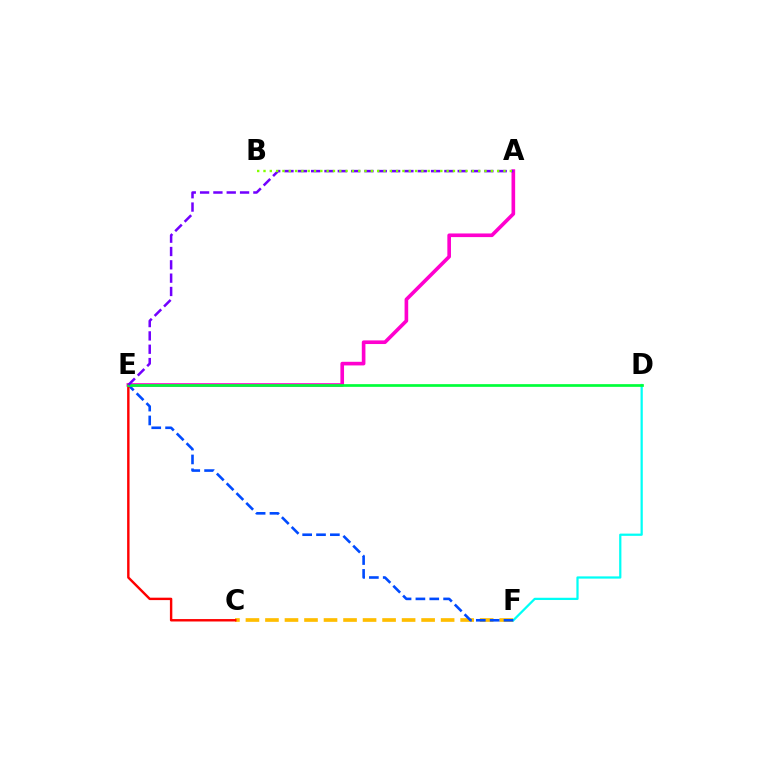{('C', 'F'): [{'color': '#ffbd00', 'line_style': 'dashed', 'thickness': 2.65}], ('A', 'E'): [{'color': '#ff00cf', 'line_style': 'solid', 'thickness': 2.62}, {'color': '#7200ff', 'line_style': 'dashed', 'thickness': 1.81}], ('D', 'F'): [{'color': '#00fff6', 'line_style': 'solid', 'thickness': 1.61}], ('E', 'F'): [{'color': '#004bff', 'line_style': 'dashed', 'thickness': 1.88}], ('C', 'E'): [{'color': '#ff0000', 'line_style': 'solid', 'thickness': 1.74}], ('D', 'E'): [{'color': '#00ff39', 'line_style': 'solid', 'thickness': 1.95}], ('A', 'B'): [{'color': '#84ff00', 'line_style': 'dotted', 'thickness': 1.72}]}